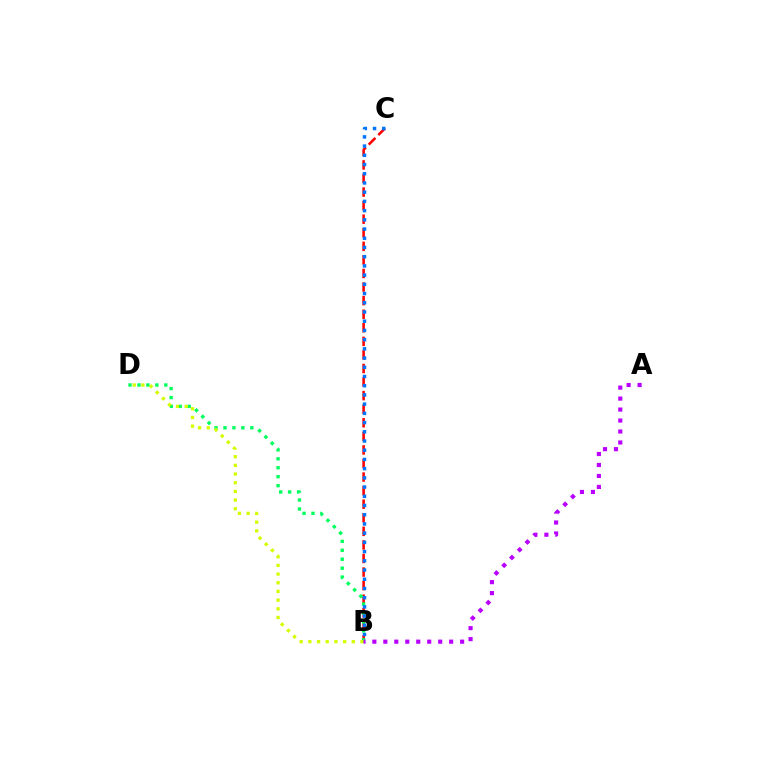{('B', 'C'): [{'color': '#ff0000', 'line_style': 'dashed', 'thickness': 1.84}, {'color': '#0074ff', 'line_style': 'dotted', 'thickness': 2.5}], ('B', 'D'): [{'color': '#00ff5c', 'line_style': 'dotted', 'thickness': 2.43}, {'color': '#d1ff00', 'line_style': 'dotted', 'thickness': 2.36}], ('A', 'B'): [{'color': '#b900ff', 'line_style': 'dotted', 'thickness': 2.98}]}